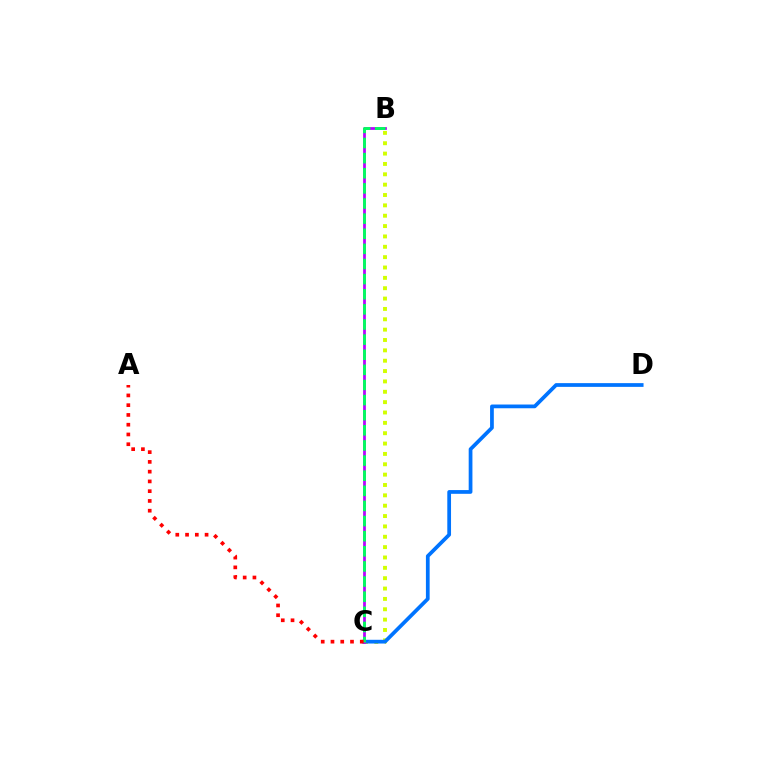{('B', 'C'): [{'color': '#d1ff00', 'line_style': 'dotted', 'thickness': 2.81}, {'color': '#b900ff', 'line_style': 'solid', 'thickness': 1.99}, {'color': '#00ff5c', 'line_style': 'dashed', 'thickness': 2.05}], ('C', 'D'): [{'color': '#0074ff', 'line_style': 'solid', 'thickness': 2.69}], ('A', 'C'): [{'color': '#ff0000', 'line_style': 'dotted', 'thickness': 2.65}]}